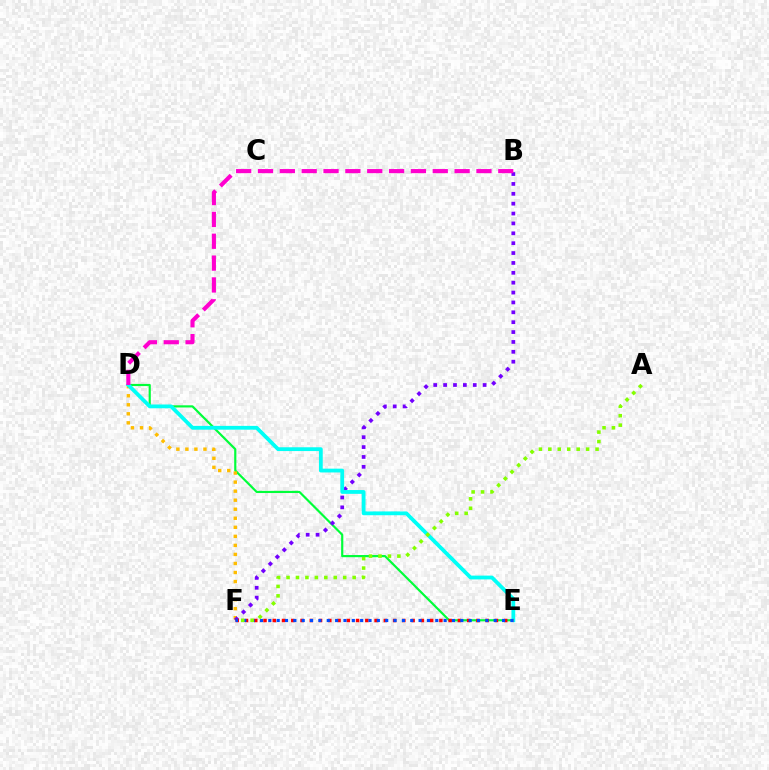{('D', 'E'): [{'color': '#00ff39', 'line_style': 'solid', 'thickness': 1.56}, {'color': '#00fff6', 'line_style': 'solid', 'thickness': 2.73}], ('D', 'F'): [{'color': '#ffbd00', 'line_style': 'dotted', 'thickness': 2.46}], ('B', 'F'): [{'color': '#7200ff', 'line_style': 'dotted', 'thickness': 2.68}], ('E', 'F'): [{'color': '#ff0000', 'line_style': 'dotted', 'thickness': 2.51}, {'color': '#004bff', 'line_style': 'dotted', 'thickness': 2.27}], ('B', 'D'): [{'color': '#ff00cf', 'line_style': 'dashed', 'thickness': 2.97}], ('A', 'F'): [{'color': '#84ff00', 'line_style': 'dotted', 'thickness': 2.57}]}